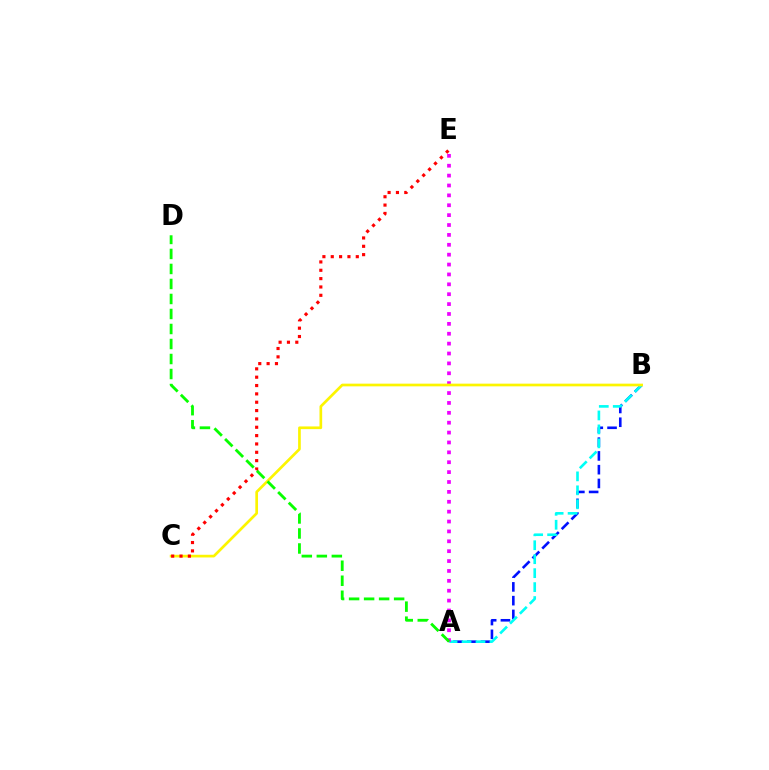{('A', 'B'): [{'color': '#0010ff', 'line_style': 'dashed', 'thickness': 1.87}, {'color': '#00fff6', 'line_style': 'dashed', 'thickness': 1.9}], ('A', 'E'): [{'color': '#ee00ff', 'line_style': 'dotted', 'thickness': 2.69}], ('B', 'C'): [{'color': '#fcf500', 'line_style': 'solid', 'thickness': 1.93}], ('C', 'E'): [{'color': '#ff0000', 'line_style': 'dotted', 'thickness': 2.27}], ('A', 'D'): [{'color': '#08ff00', 'line_style': 'dashed', 'thickness': 2.04}]}